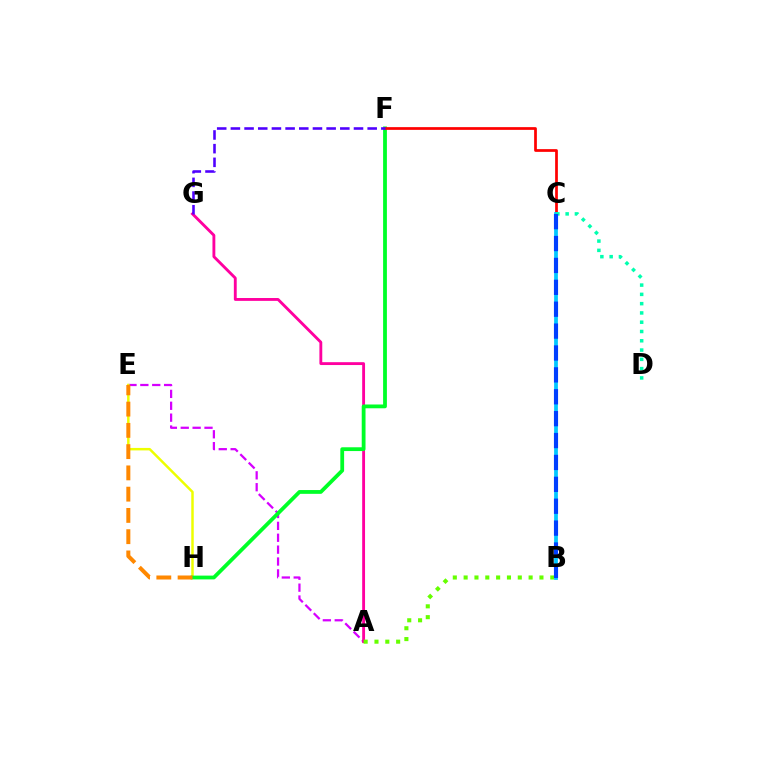{('A', 'E'): [{'color': '#d600ff', 'line_style': 'dashed', 'thickness': 1.61}], ('A', 'G'): [{'color': '#ff00a0', 'line_style': 'solid', 'thickness': 2.06}], ('E', 'H'): [{'color': '#eeff00', 'line_style': 'solid', 'thickness': 1.79}, {'color': '#ff8800', 'line_style': 'dashed', 'thickness': 2.89}], ('A', 'B'): [{'color': '#66ff00', 'line_style': 'dotted', 'thickness': 2.94}], ('F', 'H'): [{'color': '#00ff27', 'line_style': 'solid', 'thickness': 2.73}], ('C', 'F'): [{'color': '#ff0000', 'line_style': 'solid', 'thickness': 1.97}], ('B', 'C'): [{'color': '#00c7ff', 'line_style': 'solid', 'thickness': 2.71}, {'color': '#003fff', 'line_style': 'dashed', 'thickness': 2.97}], ('C', 'D'): [{'color': '#00ffaf', 'line_style': 'dotted', 'thickness': 2.52}], ('F', 'G'): [{'color': '#4f00ff', 'line_style': 'dashed', 'thickness': 1.86}]}